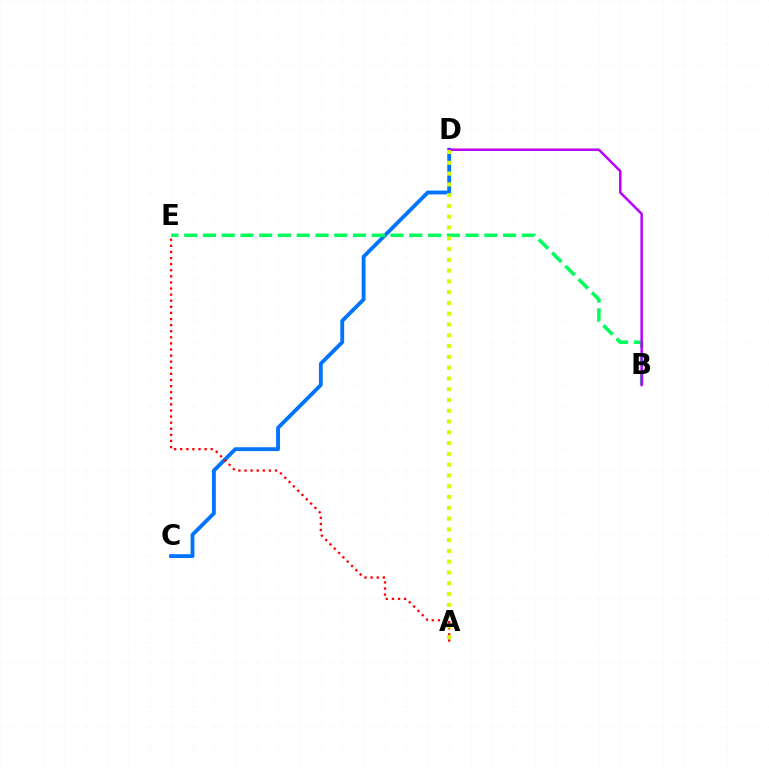{('C', 'D'): [{'color': '#0074ff', 'line_style': 'solid', 'thickness': 2.76}], ('B', 'E'): [{'color': '#00ff5c', 'line_style': 'dashed', 'thickness': 2.55}], ('A', 'E'): [{'color': '#ff0000', 'line_style': 'dotted', 'thickness': 1.66}], ('B', 'D'): [{'color': '#b900ff', 'line_style': 'solid', 'thickness': 1.79}], ('A', 'D'): [{'color': '#d1ff00', 'line_style': 'dotted', 'thickness': 2.93}]}